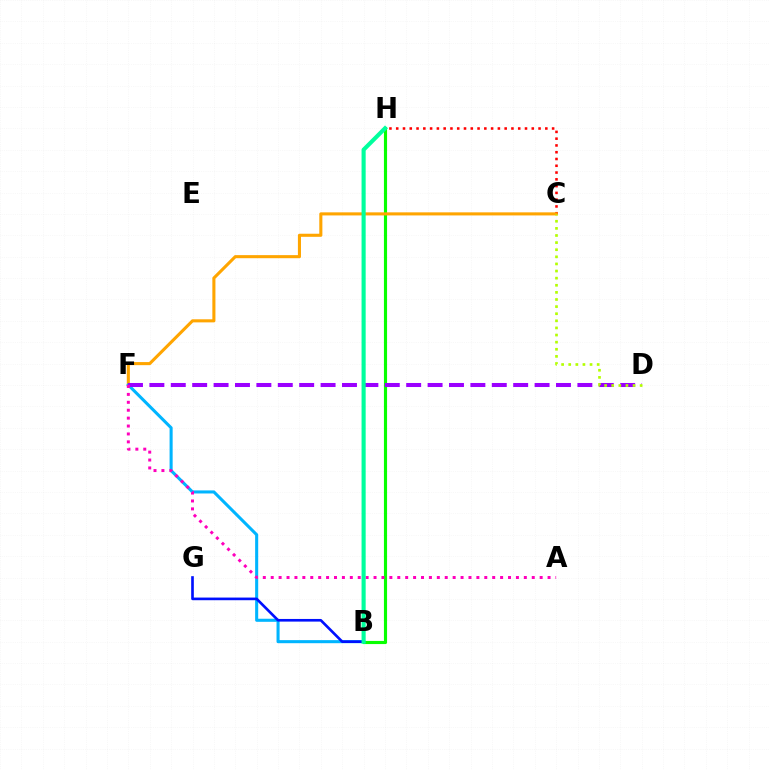{('B', 'H'): [{'color': '#08ff00', 'line_style': 'solid', 'thickness': 2.25}, {'color': '#00ff9d', 'line_style': 'solid', 'thickness': 2.96}], ('C', 'H'): [{'color': '#ff0000', 'line_style': 'dotted', 'thickness': 1.84}], ('C', 'F'): [{'color': '#ffa500', 'line_style': 'solid', 'thickness': 2.22}], ('B', 'F'): [{'color': '#00b5ff', 'line_style': 'solid', 'thickness': 2.21}], ('D', 'F'): [{'color': '#9b00ff', 'line_style': 'dashed', 'thickness': 2.91}], ('B', 'G'): [{'color': '#0010ff', 'line_style': 'solid', 'thickness': 1.91}], ('A', 'F'): [{'color': '#ff00bd', 'line_style': 'dotted', 'thickness': 2.15}], ('C', 'D'): [{'color': '#b3ff00', 'line_style': 'dotted', 'thickness': 1.93}]}